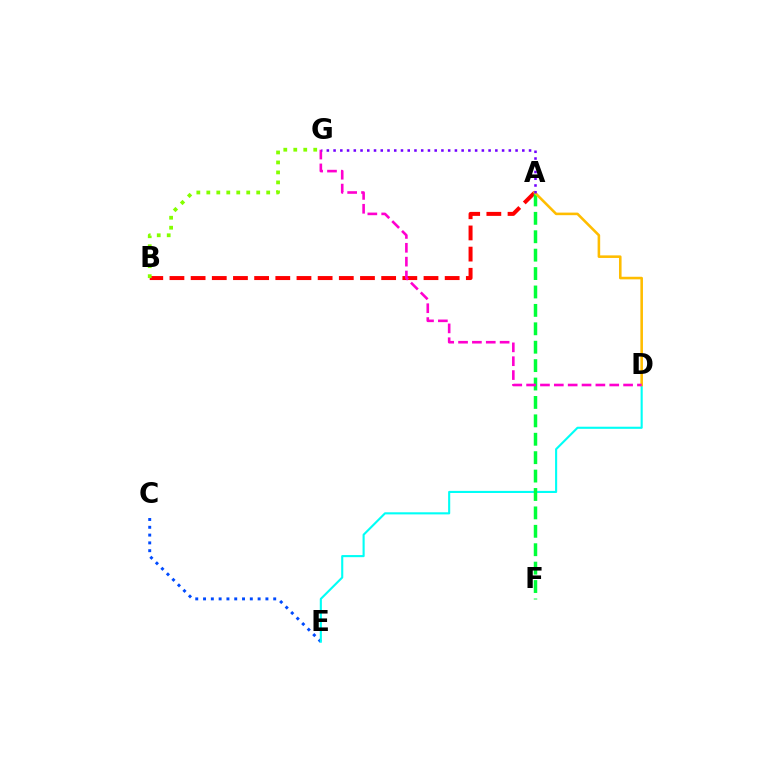{('A', 'B'): [{'color': '#ff0000', 'line_style': 'dashed', 'thickness': 2.88}], ('B', 'G'): [{'color': '#84ff00', 'line_style': 'dotted', 'thickness': 2.71}], ('C', 'E'): [{'color': '#004bff', 'line_style': 'dotted', 'thickness': 2.12}], ('D', 'E'): [{'color': '#00fff6', 'line_style': 'solid', 'thickness': 1.52}], ('A', 'F'): [{'color': '#00ff39', 'line_style': 'dashed', 'thickness': 2.5}], ('A', 'D'): [{'color': '#ffbd00', 'line_style': 'solid', 'thickness': 1.86}], ('D', 'G'): [{'color': '#ff00cf', 'line_style': 'dashed', 'thickness': 1.88}], ('A', 'G'): [{'color': '#7200ff', 'line_style': 'dotted', 'thickness': 1.83}]}